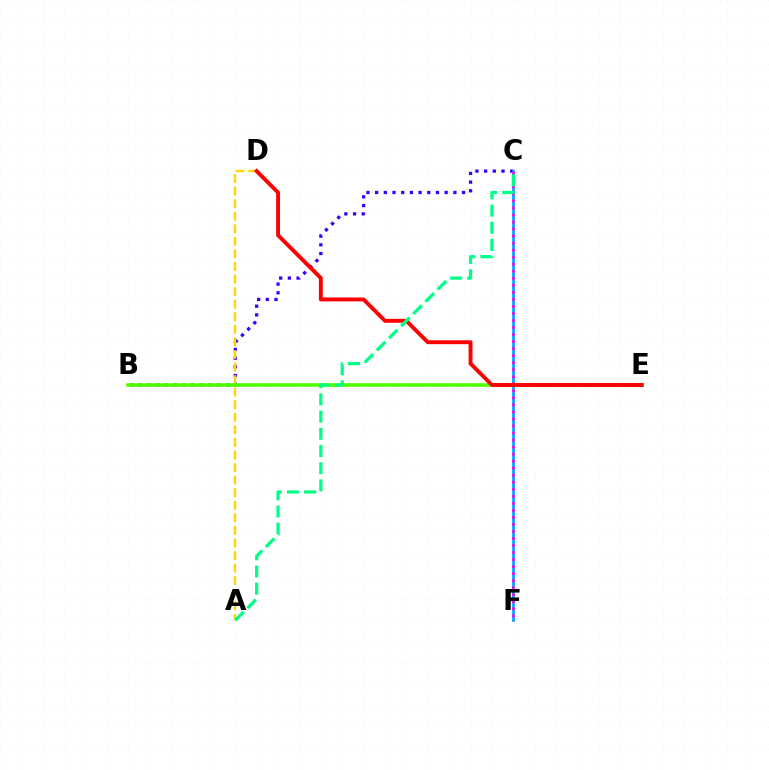{('B', 'C'): [{'color': '#3700ff', 'line_style': 'dotted', 'thickness': 2.36}], ('C', 'F'): [{'color': '#009eff', 'line_style': 'solid', 'thickness': 1.92}, {'color': '#ff00ed', 'line_style': 'dotted', 'thickness': 1.91}], ('A', 'D'): [{'color': '#ffd500', 'line_style': 'dashed', 'thickness': 1.71}], ('B', 'E'): [{'color': '#4fff00', 'line_style': 'solid', 'thickness': 2.61}], ('D', 'E'): [{'color': '#ff0000', 'line_style': 'solid', 'thickness': 2.8}], ('A', 'C'): [{'color': '#00ff86', 'line_style': 'dashed', 'thickness': 2.34}]}